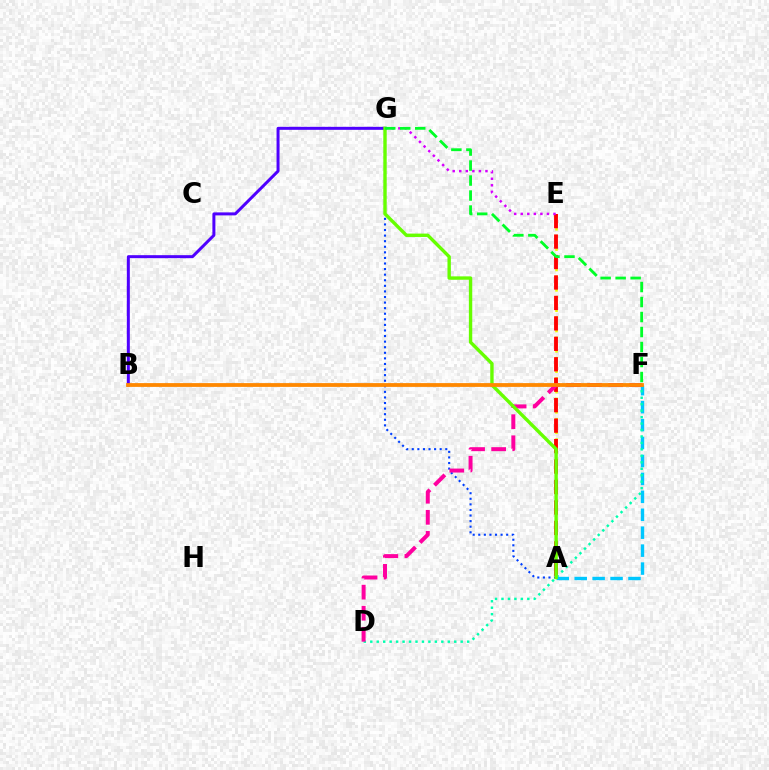{('A', 'E'): [{'color': '#eeff00', 'line_style': 'dotted', 'thickness': 1.84}, {'color': '#ff0000', 'line_style': 'dashed', 'thickness': 2.78}], ('B', 'G'): [{'color': '#4f00ff', 'line_style': 'solid', 'thickness': 2.16}], ('A', 'G'): [{'color': '#003fff', 'line_style': 'dotted', 'thickness': 1.52}, {'color': '#66ff00', 'line_style': 'solid', 'thickness': 2.44}], ('A', 'F'): [{'color': '#00c7ff', 'line_style': 'dashed', 'thickness': 2.44}], ('E', 'G'): [{'color': '#d600ff', 'line_style': 'dotted', 'thickness': 1.78}], ('D', 'F'): [{'color': '#00ffaf', 'line_style': 'dotted', 'thickness': 1.75}, {'color': '#ff00a0', 'line_style': 'dashed', 'thickness': 2.86}], ('B', 'F'): [{'color': '#ff8800', 'line_style': 'solid', 'thickness': 2.73}], ('F', 'G'): [{'color': '#00ff27', 'line_style': 'dashed', 'thickness': 2.04}]}